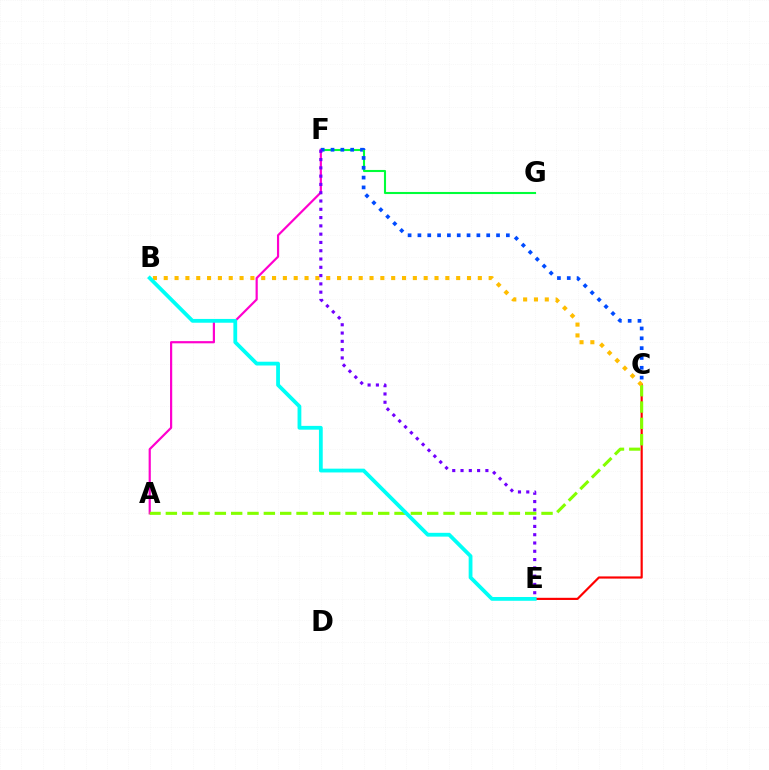{('C', 'E'): [{'color': '#ff0000', 'line_style': 'solid', 'thickness': 1.57}], ('F', 'G'): [{'color': '#00ff39', 'line_style': 'solid', 'thickness': 1.51}], ('A', 'F'): [{'color': '#ff00cf', 'line_style': 'solid', 'thickness': 1.58}], ('A', 'C'): [{'color': '#84ff00', 'line_style': 'dashed', 'thickness': 2.22}], ('C', 'F'): [{'color': '#004bff', 'line_style': 'dotted', 'thickness': 2.67}], ('B', 'C'): [{'color': '#ffbd00', 'line_style': 'dotted', 'thickness': 2.94}], ('E', 'F'): [{'color': '#7200ff', 'line_style': 'dotted', 'thickness': 2.25}], ('B', 'E'): [{'color': '#00fff6', 'line_style': 'solid', 'thickness': 2.73}]}